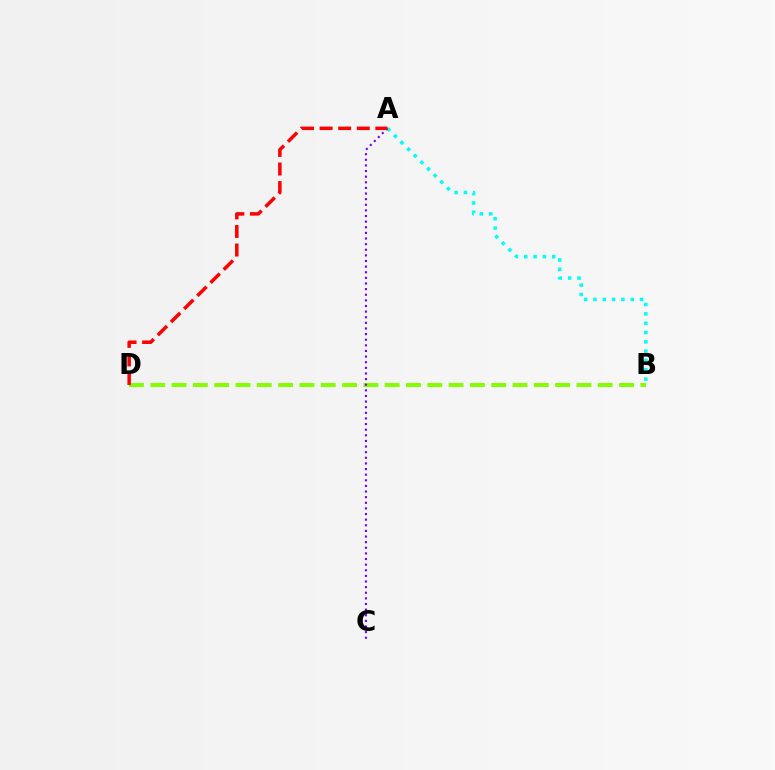{('A', 'B'): [{'color': '#00fff6', 'line_style': 'dotted', 'thickness': 2.53}], ('B', 'D'): [{'color': '#84ff00', 'line_style': 'dashed', 'thickness': 2.89}], ('A', 'C'): [{'color': '#7200ff', 'line_style': 'dotted', 'thickness': 1.53}], ('A', 'D'): [{'color': '#ff0000', 'line_style': 'dashed', 'thickness': 2.52}]}